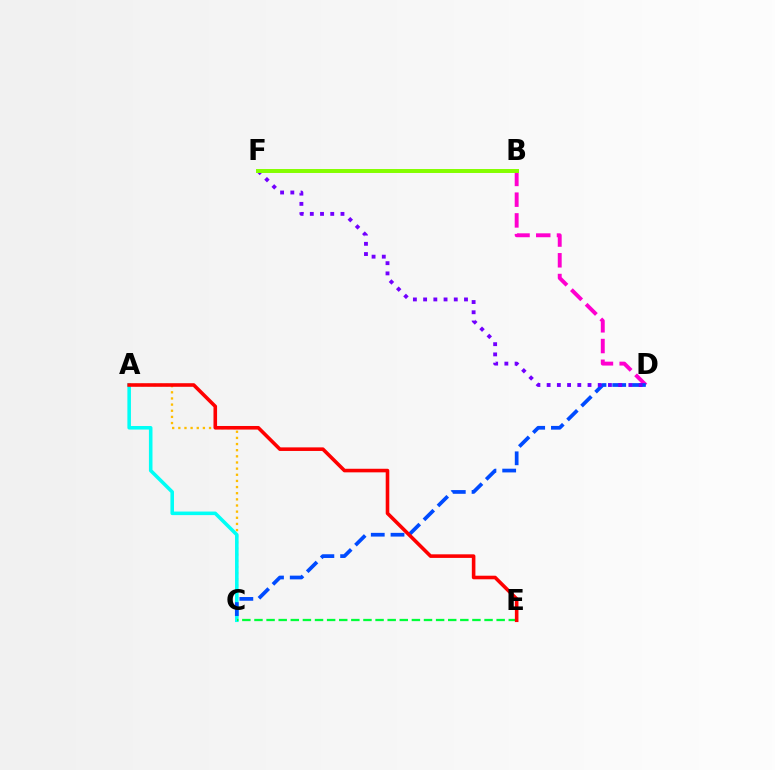{('A', 'C'): [{'color': '#ffbd00', 'line_style': 'dotted', 'thickness': 1.67}, {'color': '#00fff6', 'line_style': 'solid', 'thickness': 2.56}], ('B', 'D'): [{'color': '#ff00cf', 'line_style': 'dashed', 'thickness': 2.82}], ('C', 'E'): [{'color': '#00ff39', 'line_style': 'dashed', 'thickness': 1.65}], ('C', 'D'): [{'color': '#004bff', 'line_style': 'dashed', 'thickness': 2.68}], ('D', 'F'): [{'color': '#7200ff', 'line_style': 'dotted', 'thickness': 2.78}], ('A', 'E'): [{'color': '#ff0000', 'line_style': 'solid', 'thickness': 2.58}], ('B', 'F'): [{'color': '#84ff00', 'line_style': 'solid', 'thickness': 2.85}]}